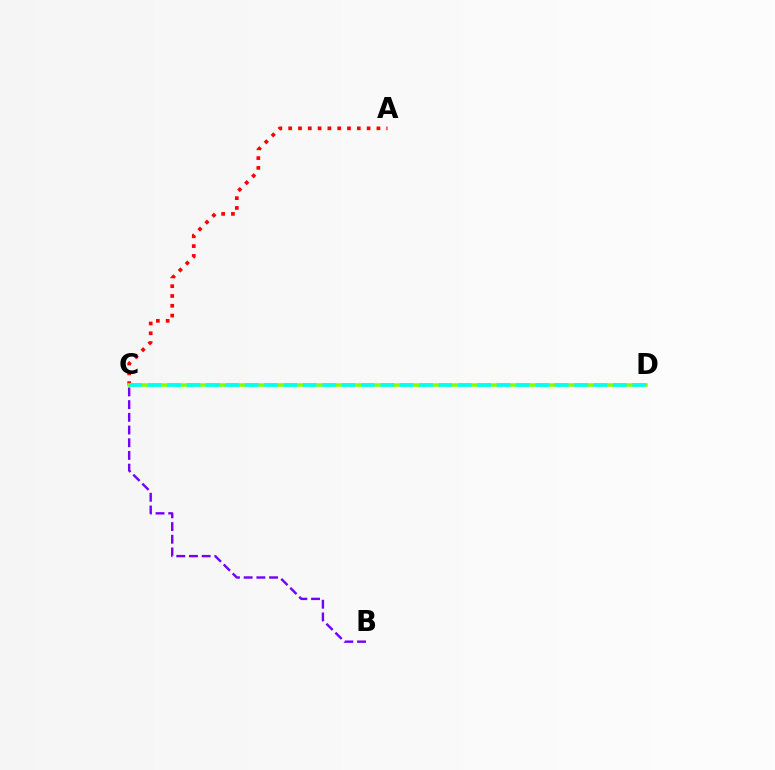{('A', 'C'): [{'color': '#ff0000', 'line_style': 'dotted', 'thickness': 2.66}], ('B', 'C'): [{'color': '#7200ff', 'line_style': 'dashed', 'thickness': 1.73}], ('C', 'D'): [{'color': '#84ff00', 'line_style': 'solid', 'thickness': 2.55}, {'color': '#00fff6', 'line_style': 'dashed', 'thickness': 2.63}]}